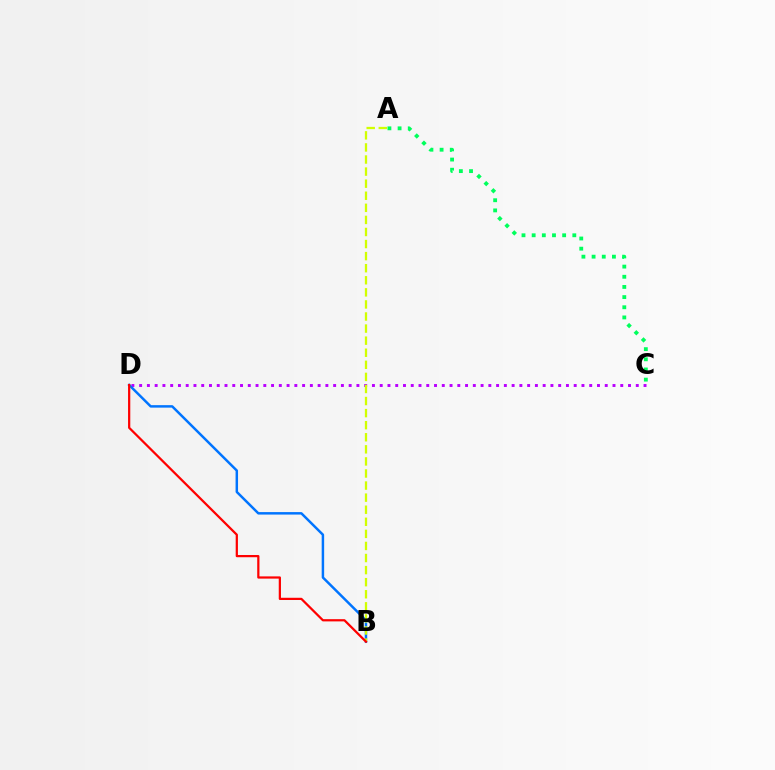{('A', 'C'): [{'color': '#00ff5c', 'line_style': 'dotted', 'thickness': 2.76}], ('C', 'D'): [{'color': '#b900ff', 'line_style': 'dotted', 'thickness': 2.11}], ('B', 'D'): [{'color': '#0074ff', 'line_style': 'solid', 'thickness': 1.78}, {'color': '#ff0000', 'line_style': 'solid', 'thickness': 1.61}], ('A', 'B'): [{'color': '#d1ff00', 'line_style': 'dashed', 'thickness': 1.64}]}